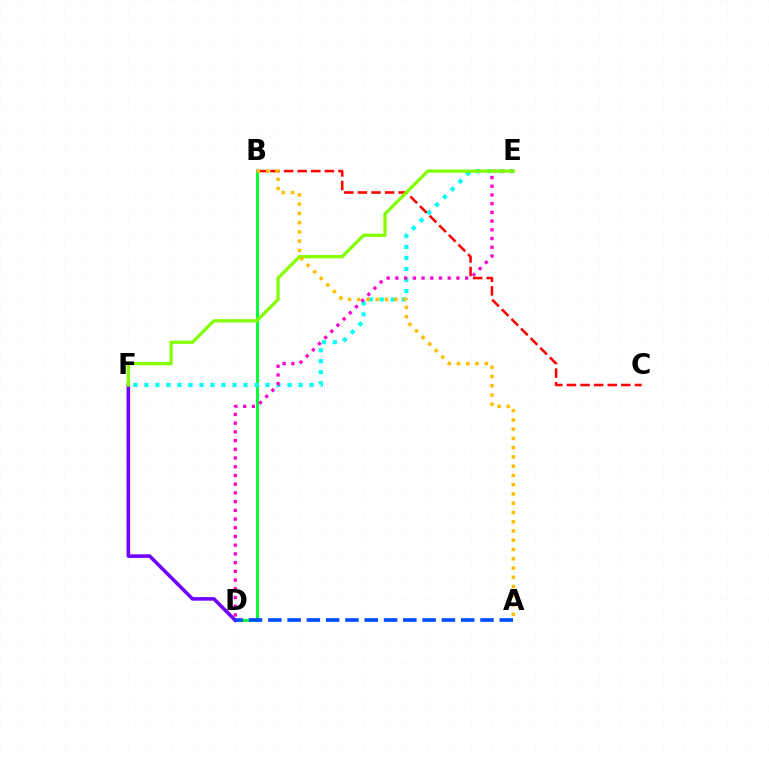{('B', 'D'): [{'color': '#00ff39', 'line_style': 'solid', 'thickness': 2.13}], ('E', 'F'): [{'color': '#00fff6', 'line_style': 'dotted', 'thickness': 2.99}, {'color': '#84ff00', 'line_style': 'solid', 'thickness': 2.36}], ('D', 'E'): [{'color': '#ff00cf', 'line_style': 'dotted', 'thickness': 2.37}], ('D', 'F'): [{'color': '#7200ff', 'line_style': 'solid', 'thickness': 2.58}], ('B', 'C'): [{'color': '#ff0000', 'line_style': 'dashed', 'thickness': 1.85}], ('A', 'D'): [{'color': '#004bff', 'line_style': 'dashed', 'thickness': 2.62}], ('A', 'B'): [{'color': '#ffbd00', 'line_style': 'dotted', 'thickness': 2.52}]}